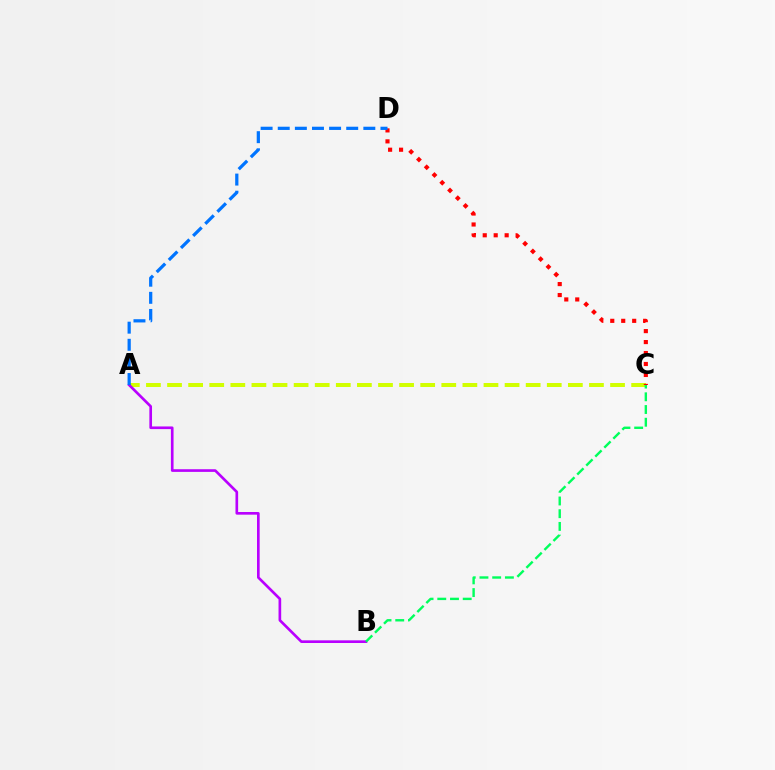{('A', 'C'): [{'color': '#d1ff00', 'line_style': 'dashed', 'thickness': 2.87}], ('A', 'B'): [{'color': '#b900ff', 'line_style': 'solid', 'thickness': 1.91}], ('C', 'D'): [{'color': '#ff0000', 'line_style': 'dotted', 'thickness': 2.98}], ('A', 'D'): [{'color': '#0074ff', 'line_style': 'dashed', 'thickness': 2.33}], ('B', 'C'): [{'color': '#00ff5c', 'line_style': 'dashed', 'thickness': 1.73}]}